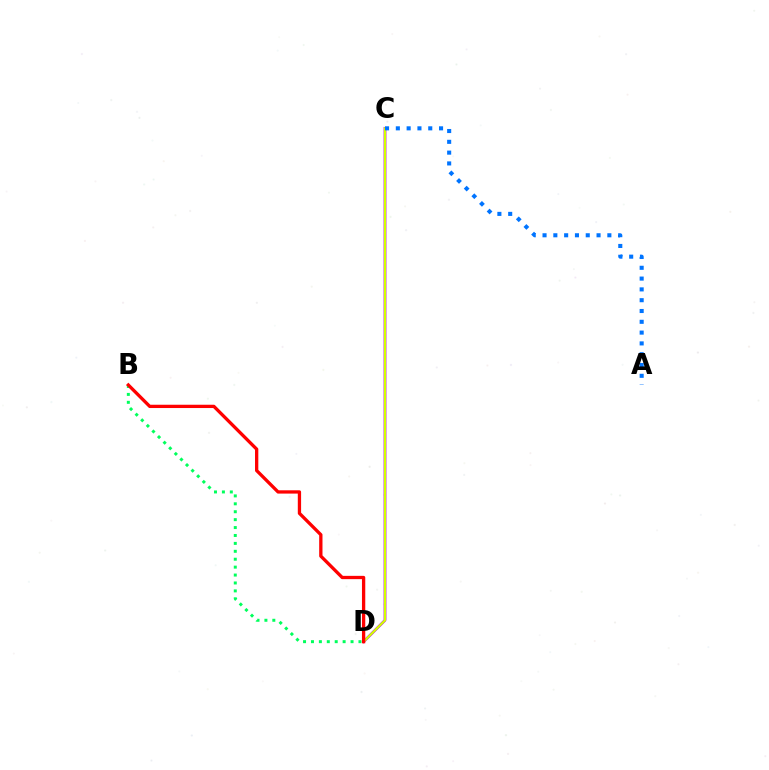{('C', 'D'): [{'color': '#b900ff', 'line_style': 'solid', 'thickness': 2.01}, {'color': '#d1ff00', 'line_style': 'solid', 'thickness': 1.6}], ('B', 'D'): [{'color': '#00ff5c', 'line_style': 'dotted', 'thickness': 2.15}, {'color': '#ff0000', 'line_style': 'solid', 'thickness': 2.38}], ('A', 'C'): [{'color': '#0074ff', 'line_style': 'dotted', 'thickness': 2.94}]}